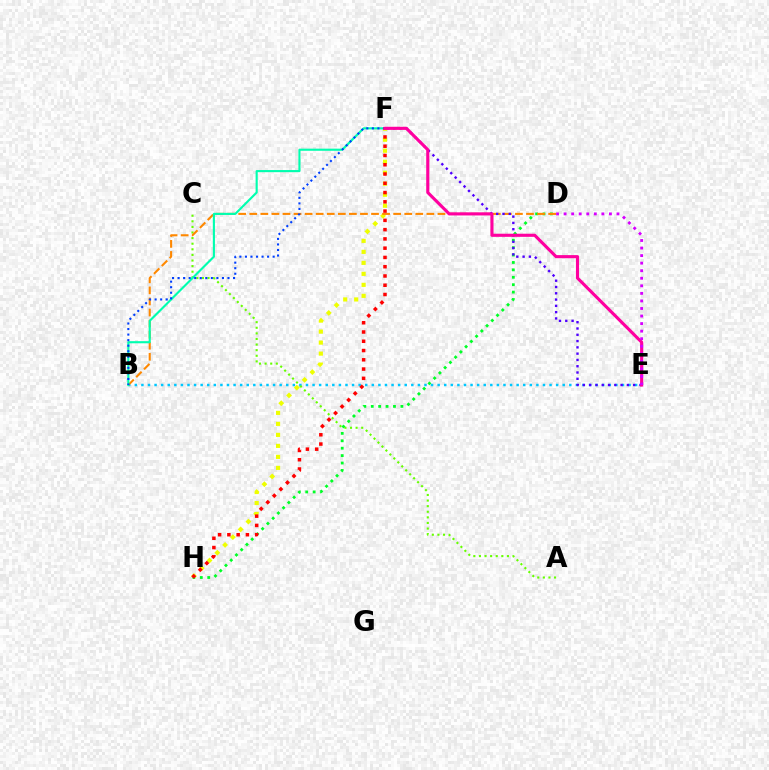{('B', 'E'): [{'color': '#00c7ff', 'line_style': 'dotted', 'thickness': 1.79}], ('A', 'C'): [{'color': '#66ff00', 'line_style': 'dotted', 'thickness': 1.52}], ('F', 'H'): [{'color': '#eeff00', 'line_style': 'dotted', 'thickness': 2.99}, {'color': '#ff0000', 'line_style': 'dotted', 'thickness': 2.52}], ('D', 'H'): [{'color': '#00ff27', 'line_style': 'dotted', 'thickness': 2.01}], ('B', 'D'): [{'color': '#ff8800', 'line_style': 'dashed', 'thickness': 1.5}], ('E', 'F'): [{'color': '#4f00ff', 'line_style': 'dotted', 'thickness': 1.71}, {'color': '#ff00a0', 'line_style': 'solid', 'thickness': 2.25}], ('B', 'F'): [{'color': '#00ffaf', 'line_style': 'solid', 'thickness': 1.53}, {'color': '#003fff', 'line_style': 'dotted', 'thickness': 1.51}], ('D', 'E'): [{'color': '#d600ff', 'line_style': 'dotted', 'thickness': 2.05}]}